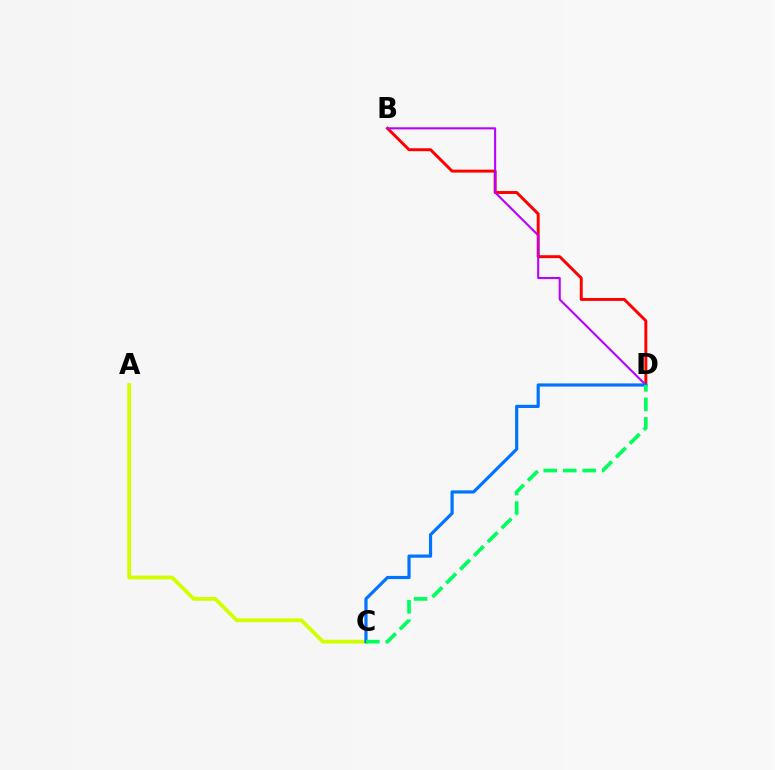{('A', 'C'): [{'color': '#d1ff00', 'line_style': 'solid', 'thickness': 2.75}], ('B', 'D'): [{'color': '#ff0000', 'line_style': 'solid', 'thickness': 2.12}, {'color': '#b900ff', 'line_style': 'solid', 'thickness': 1.5}], ('C', 'D'): [{'color': '#0074ff', 'line_style': 'solid', 'thickness': 2.29}, {'color': '#00ff5c', 'line_style': 'dashed', 'thickness': 2.65}]}